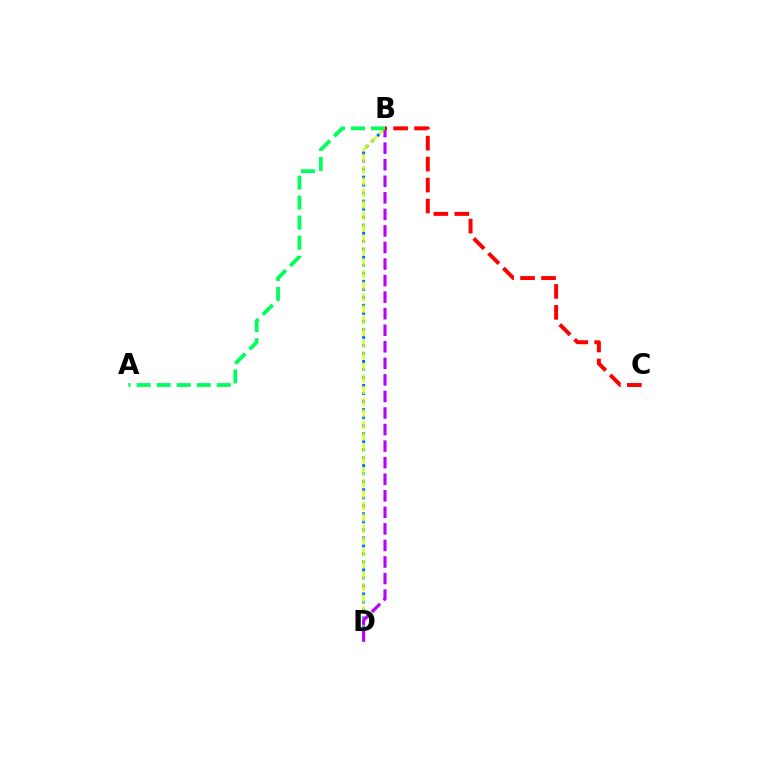{('B', 'D'): [{'color': '#0074ff', 'line_style': 'dotted', 'thickness': 2.18}, {'color': '#d1ff00', 'line_style': 'dashed', 'thickness': 1.57}, {'color': '#b900ff', 'line_style': 'dashed', 'thickness': 2.25}], ('B', 'C'): [{'color': '#ff0000', 'line_style': 'dashed', 'thickness': 2.85}], ('A', 'B'): [{'color': '#00ff5c', 'line_style': 'dashed', 'thickness': 2.72}]}